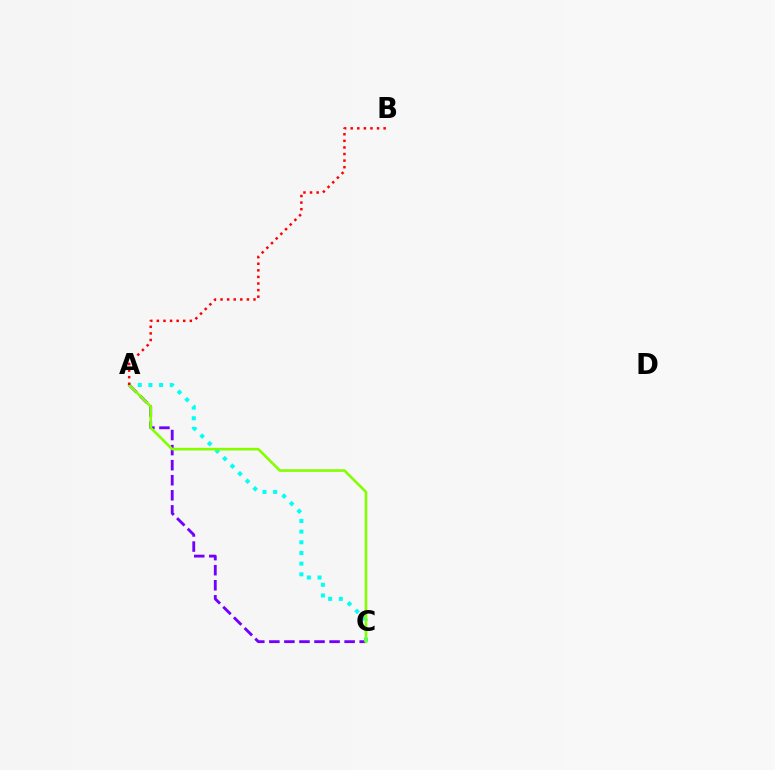{('A', 'C'): [{'color': '#7200ff', 'line_style': 'dashed', 'thickness': 2.05}, {'color': '#00fff6', 'line_style': 'dotted', 'thickness': 2.9}, {'color': '#84ff00', 'line_style': 'solid', 'thickness': 1.89}], ('A', 'B'): [{'color': '#ff0000', 'line_style': 'dotted', 'thickness': 1.79}]}